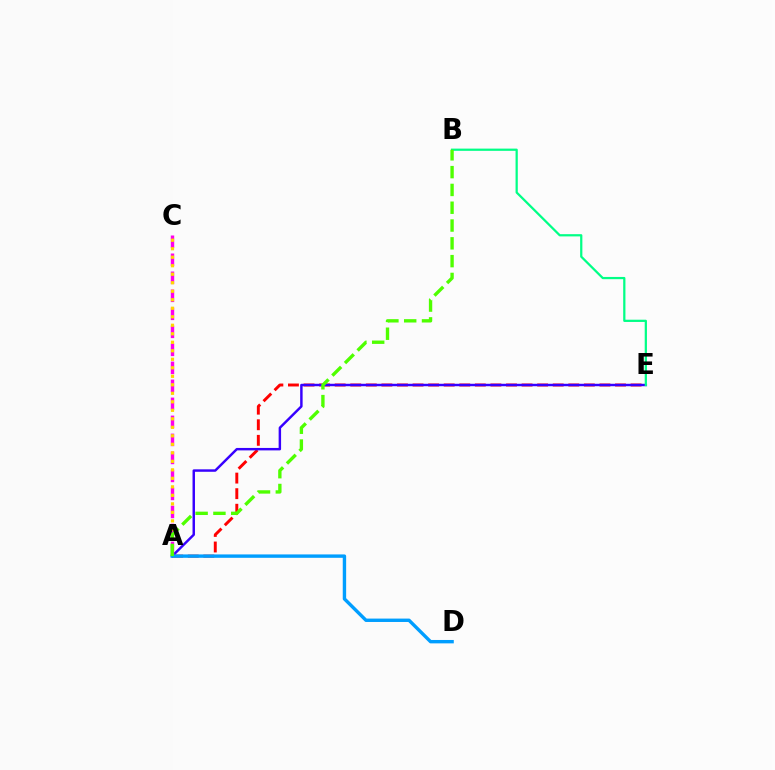{('A', 'E'): [{'color': '#ff0000', 'line_style': 'dashed', 'thickness': 2.12}, {'color': '#3700ff', 'line_style': 'solid', 'thickness': 1.77}], ('A', 'C'): [{'color': '#ff00ed', 'line_style': 'dashed', 'thickness': 2.45}, {'color': '#ffd500', 'line_style': 'dotted', 'thickness': 2.31}], ('B', 'E'): [{'color': '#00ff86', 'line_style': 'solid', 'thickness': 1.61}], ('A', 'D'): [{'color': '#009eff', 'line_style': 'solid', 'thickness': 2.44}], ('A', 'B'): [{'color': '#4fff00', 'line_style': 'dashed', 'thickness': 2.42}]}